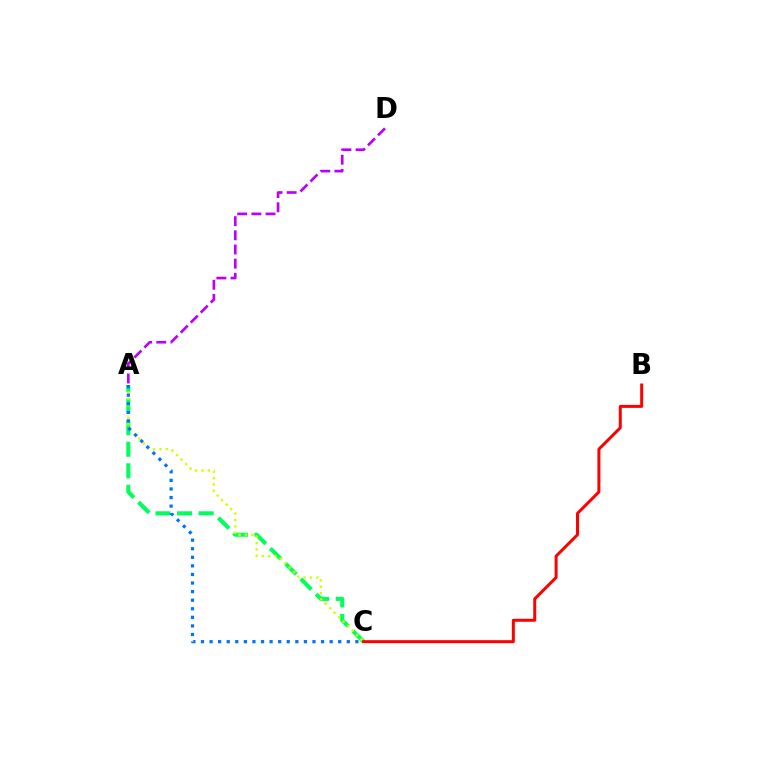{('A', 'C'): [{'color': '#00ff5c', 'line_style': 'dashed', 'thickness': 2.93}, {'color': '#d1ff00', 'line_style': 'dotted', 'thickness': 1.73}, {'color': '#0074ff', 'line_style': 'dotted', 'thickness': 2.33}], ('B', 'C'): [{'color': '#ff0000', 'line_style': 'solid', 'thickness': 2.15}], ('A', 'D'): [{'color': '#b900ff', 'line_style': 'dashed', 'thickness': 1.92}]}